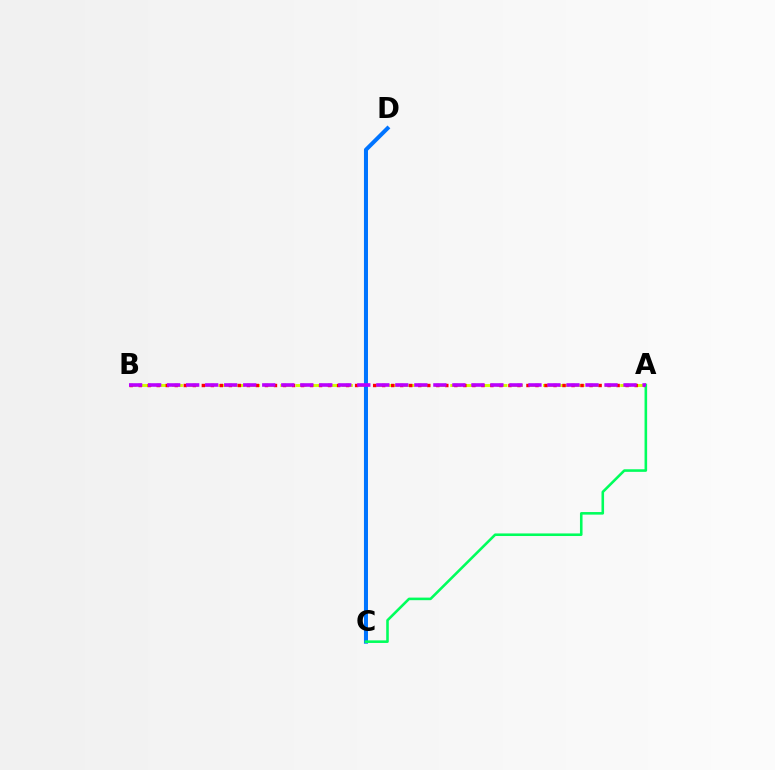{('A', 'B'): [{'color': '#d1ff00', 'line_style': 'dashed', 'thickness': 2.1}, {'color': '#ff0000', 'line_style': 'dotted', 'thickness': 2.45}, {'color': '#b900ff', 'line_style': 'dashed', 'thickness': 2.58}], ('C', 'D'): [{'color': '#0074ff', 'line_style': 'solid', 'thickness': 2.9}], ('A', 'C'): [{'color': '#00ff5c', 'line_style': 'solid', 'thickness': 1.86}]}